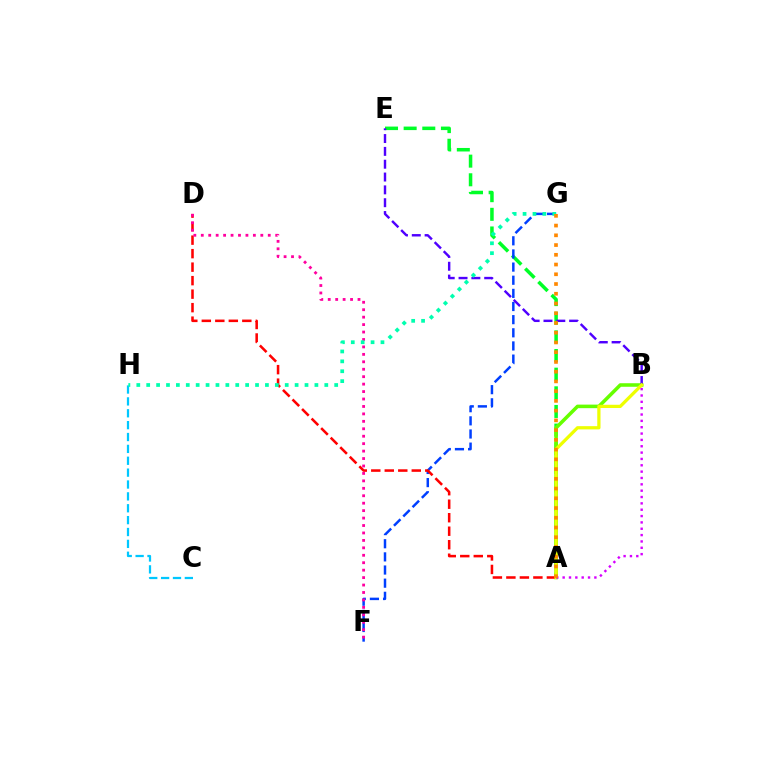{('A', 'E'): [{'color': '#00ff27', 'line_style': 'dashed', 'thickness': 2.53}], ('F', 'G'): [{'color': '#003fff', 'line_style': 'dashed', 'thickness': 1.79}], ('A', 'B'): [{'color': '#66ff00', 'line_style': 'solid', 'thickness': 2.55}, {'color': '#eeff00', 'line_style': 'solid', 'thickness': 2.34}, {'color': '#d600ff', 'line_style': 'dotted', 'thickness': 1.72}], ('A', 'D'): [{'color': '#ff0000', 'line_style': 'dashed', 'thickness': 1.83}], ('D', 'F'): [{'color': '#ff00a0', 'line_style': 'dotted', 'thickness': 2.02}], ('C', 'H'): [{'color': '#00c7ff', 'line_style': 'dashed', 'thickness': 1.61}], ('B', 'E'): [{'color': '#4f00ff', 'line_style': 'dashed', 'thickness': 1.74}], ('G', 'H'): [{'color': '#00ffaf', 'line_style': 'dotted', 'thickness': 2.69}], ('A', 'G'): [{'color': '#ff8800', 'line_style': 'dotted', 'thickness': 2.65}]}